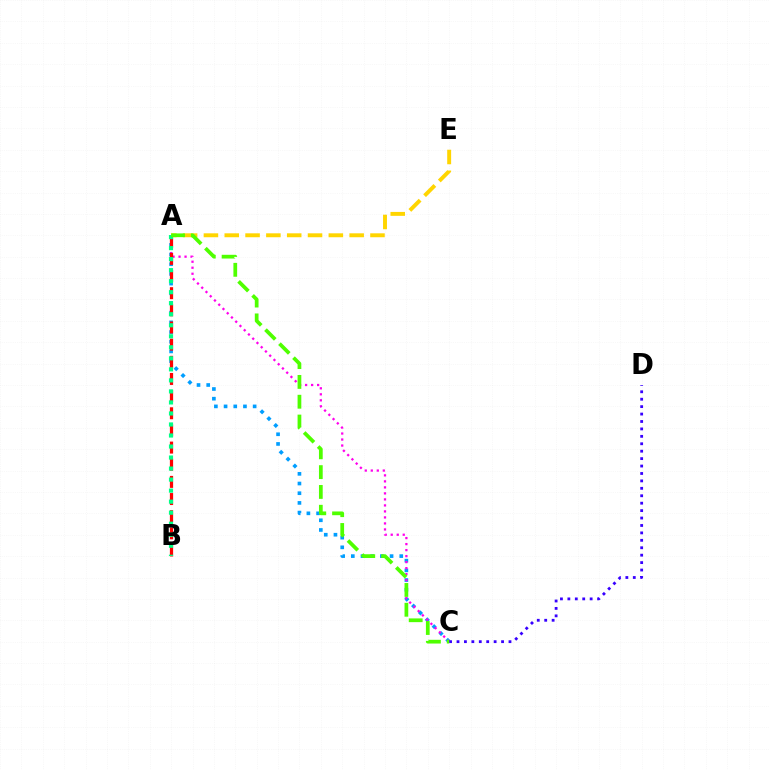{('A', 'C'): [{'color': '#009eff', 'line_style': 'dotted', 'thickness': 2.63}, {'color': '#ff00ed', 'line_style': 'dotted', 'thickness': 1.63}, {'color': '#4fff00', 'line_style': 'dashed', 'thickness': 2.69}], ('A', 'B'): [{'color': '#ff0000', 'line_style': 'dashed', 'thickness': 2.33}, {'color': '#00ff86', 'line_style': 'dotted', 'thickness': 3.0}], ('A', 'E'): [{'color': '#ffd500', 'line_style': 'dashed', 'thickness': 2.83}], ('C', 'D'): [{'color': '#3700ff', 'line_style': 'dotted', 'thickness': 2.02}]}